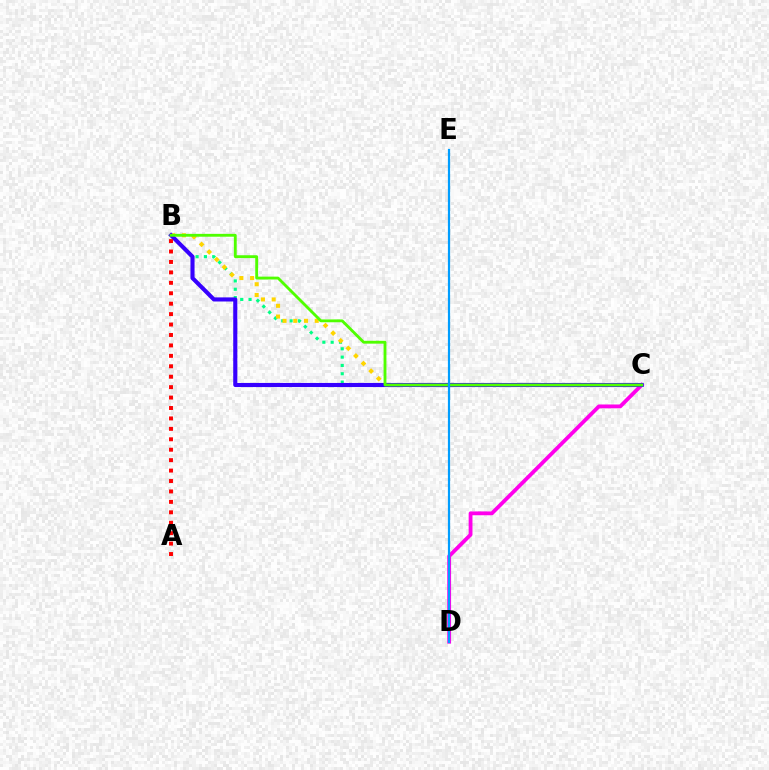{('B', 'C'): [{'color': '#00ff86', 'line_style': 'dotted', 'thickness': 2.26}, {'color': '#ffd500', 'line_style': 'dotted', 'thickness': 2.92}, {'color': '#3700ff', 'line_style': 'solid', 'thickness': 2.95}, {'color': '#4fff00', 'line_style': 'solid', 'thickness': 2.05}], ('C', 'D'): [{'color': '#ff00ed', 'line_style': 'solid', 'thickness': 2.75}], ('D', 'E'): [{'color': '#009eff', 'line_style': 'solid', 'thickness': 1.59}], ('A', 'B'): [{'color': '#ff0000', 'line_style': 'dotted', 'thickness': 2.83}]}